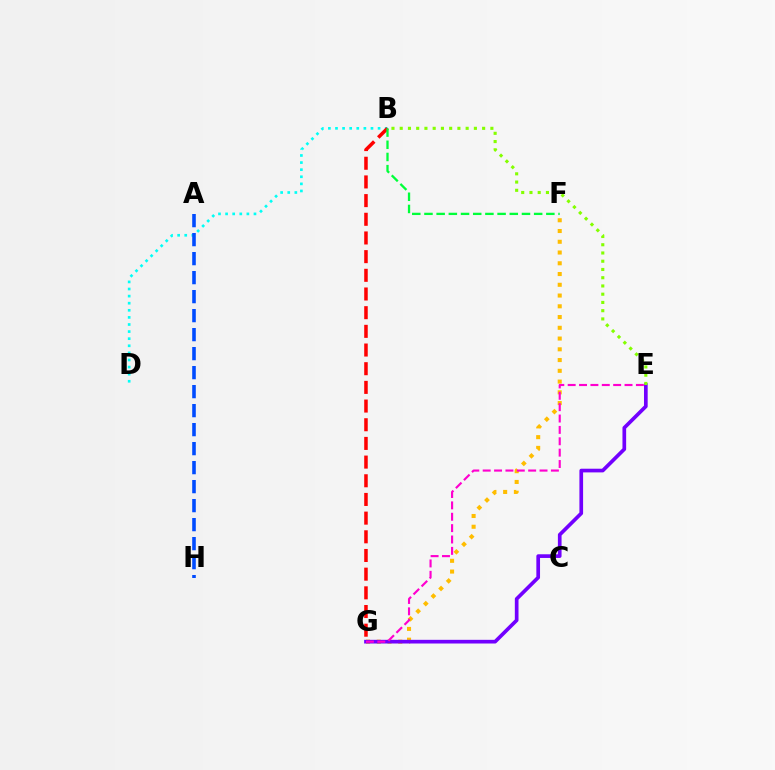{('B', 'D'): [{'color': '#00fff6', 'line_style': 'dotted', 'thickness': 1.93}], ('F', 'G'): [{'color': '#ffbd00', 'line_style': 'dotted', 'thickness': 2.92}], ('E', 'G'): [{'color': '#7200ff', 'line_style': 'solid', 'thickness': 2.65}, {'color': '#ff00cf', 'line_style': 'dashed', 'thickness': 1.54}], ('B', 'G'): [{'color': '#ff0000', 'line_style': 'dashed', 'thickness': 2.54}], ('B', 'F'): [{'color': '#00ff39', 'line_style': 'dashed', 'thickness': 1.66}], ('A', 'H'): [{'color': '#004bff', 'line_style': 'dashed', 'thickness': 2.58}], ('B', 'E'): [{'color': '#84ff00', 'line_style': 'dotted', 'thickness': 2.24}]}